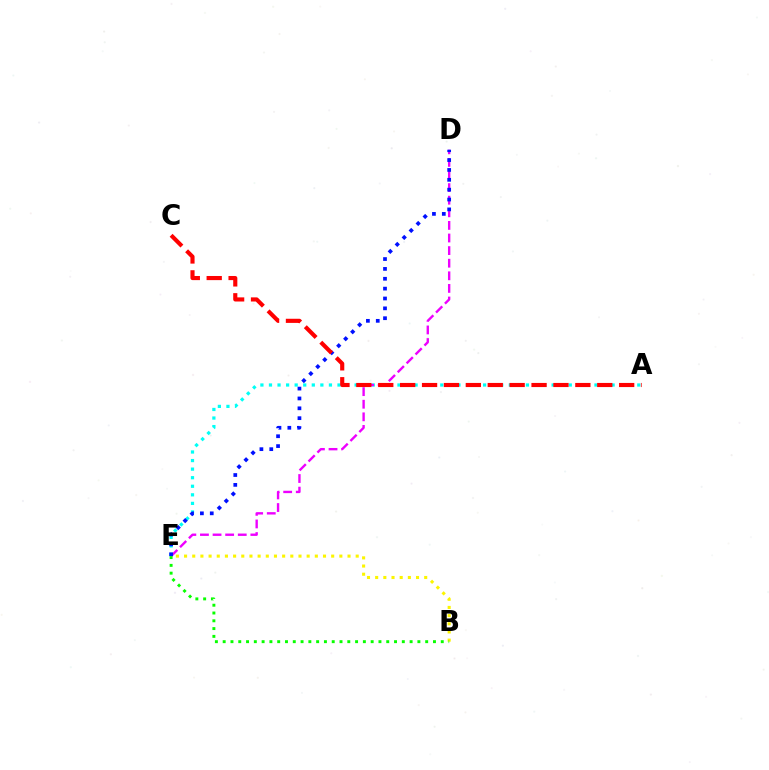{('A', 'E'): [{'color': '#00fff6', 'line_style': 'dotted', 'thickness': 2.33}], ('D', 'E'): [{'color': '#ee00ff', 'line_style': 'dashed', 'thickness': 1.71}, {'color': '#0010ff', 'line_style': 'dotted', 'thickness': 2.68}], ('B', 'E'): [{'color': '#fcf500', 'line_style': 'dotted', 'thickness': 2.22}, {'color': '#08ff00', 'line_style': 'dotted', 'thickness': 2.12}], ('A', 'C'): [{'color': '#ff0000', 'line_style': 'dashed', 'thickness': 2.98}]}